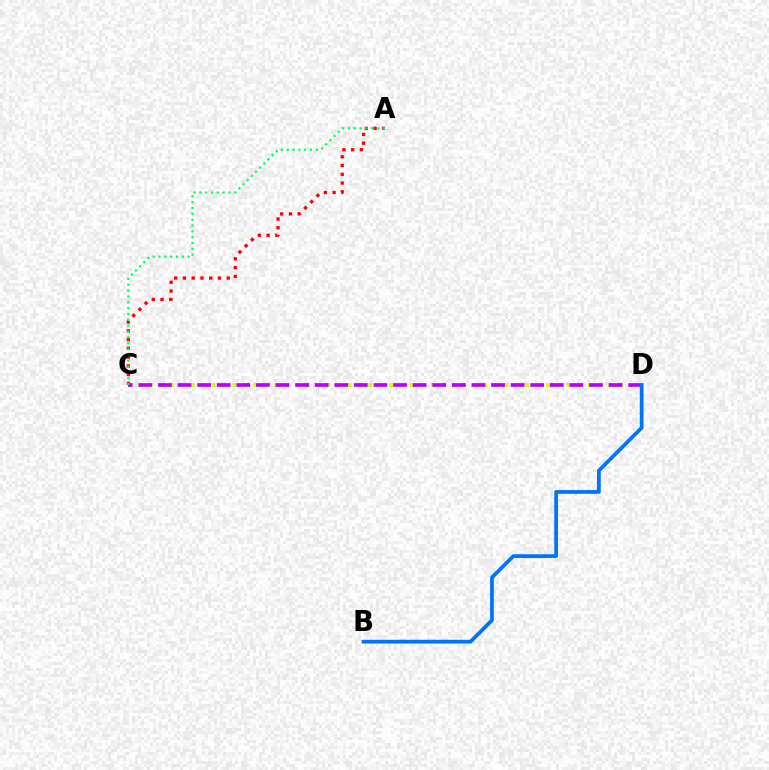{('C', 'D'): [{'color': '#d1ff00', 'line_style': 'dotted', 'thickness': 2.84}, {'color': '#b900ff', 'line_style': 'dashed', 'thickness': 2.66}], ('A', 'C'): [{'color': '#ff0000', 'line_style': 'dotted', 'thickness': 2.38}, {'color': '#00ff5c', 'line_style': 'dotted', 'thickness': 1.59}], ('B', 'D'): [{'color': '#0074ff', 'line_style': 'solid', 'thickness': 2.7}]}